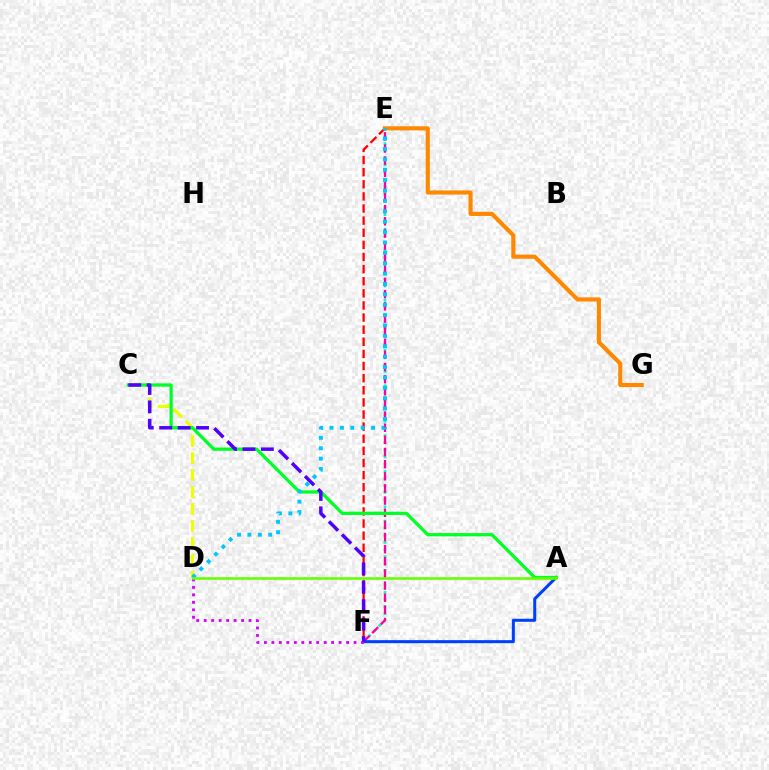{('E', 'F'): [{'color': '#00ffaf', 'line_style': 'dotted', 'thickness': 1.93}, {'color': '#ff0000', 'line_style': 'dashed', 'thickness': 1.65}, {'color': '#ff00a0', 'line_style': 'dashed', 'thickness': 1.65}], ('E', 'G'): [{'color': '#ff8800', 'line_style': 'solid', 'thickness': 2.97}], ('C', 'D'): [{'color': '#eeff00', 'line_style': 'dashed', 'thickness': 2.3}], ('A', 'F'): [{'color': '#003fff', 'line_style': 'solid', 'thickness': 2.18}], ('A', 'C'): [{'color': '#00ff27', 'line_style': 'solid', 'thickness': 2.34}], ('D', 'F'): [{'color': '#d600ff', 'line_style': 'dotted', 'thickness': 2.03}], ('C', 'F'): [{'color': '#4f00ff', 'line_style': 'dashed', 'thickness': 2.5}], ('D', 'E'): [{'color': '#00c7ff', 'line_style': 'dotted', 'thickness': 2.82}], ('A', 'D'): [{'color': '#66ff00', 'line_style': 'solid', 'thickness': 1.85}]}